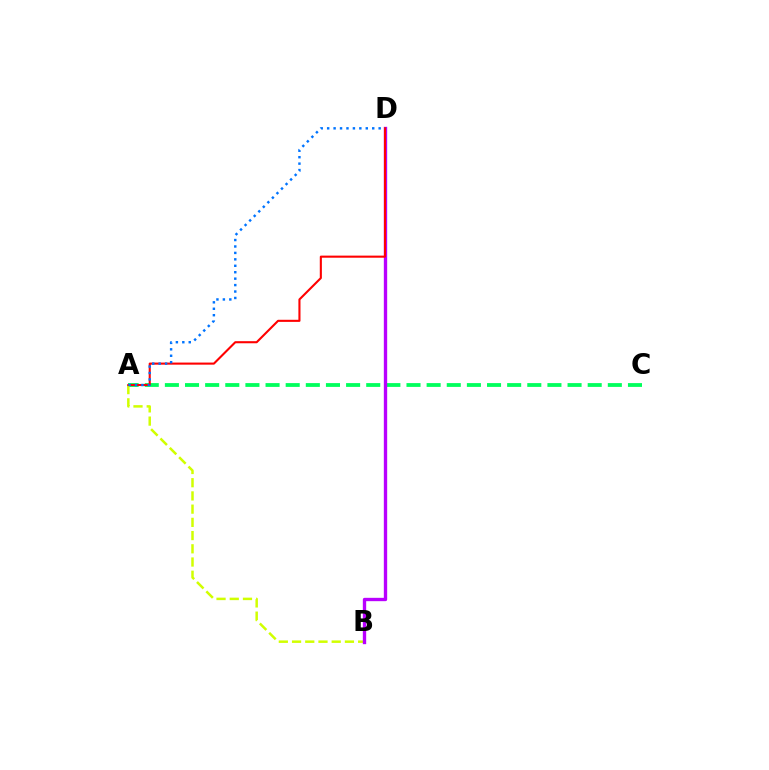{('A', 'C'): [{'color': '#00ff5c', 'line_style': 'dashed', 'thickness': 2.74}], ('A', 'B'): [{'color': '#d1ff00', 'line_style': 'dashed', 'thickness': 1.8}], ('B', 'D'): [{'color': '#b900ff', 'line_style': 'solid', 'thickness': 2.41}], ('A', 'D'): [{'color': '#ff0000', 'line_style': 'solid', 'thickness': 1.51}, {'color': '#0074ff', 'line_style': 'dotted', 'thickness': 1.75}]}